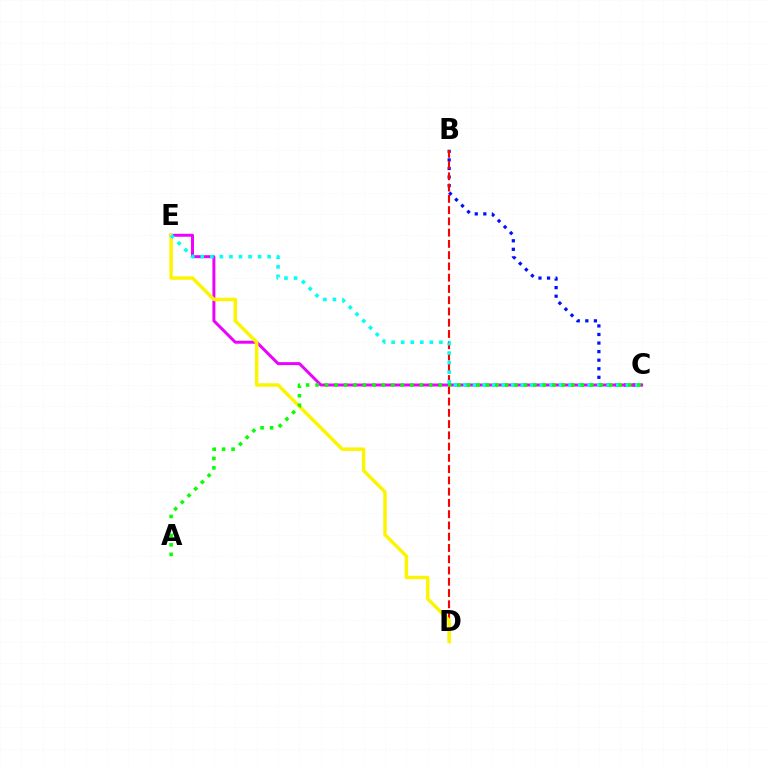{('B', 'C'): [{'color': '#0010ff', 'line_style': 'dotted', 'thickness': 2.33}], ('B', 'D'): [{'color': '#ff0000', 'line_style': 'dashed', 'thickness': 1.53}], ('C', 'E'): [{'color': '#ee00ff', 'line_style': 'solid', 'thickness': 2.14}, {'color': '#00fff6', 'line_style': 'dotted', 'thickness': 2.6}], ('D', 'E'): [{'color': '#fcf500', 'line_style': 'solid', 'thickness': 2.48}], ('A', 'C'): [{'color': '#08ff00', 'line_style': 'dotted', 'thickness': 2.57}]}